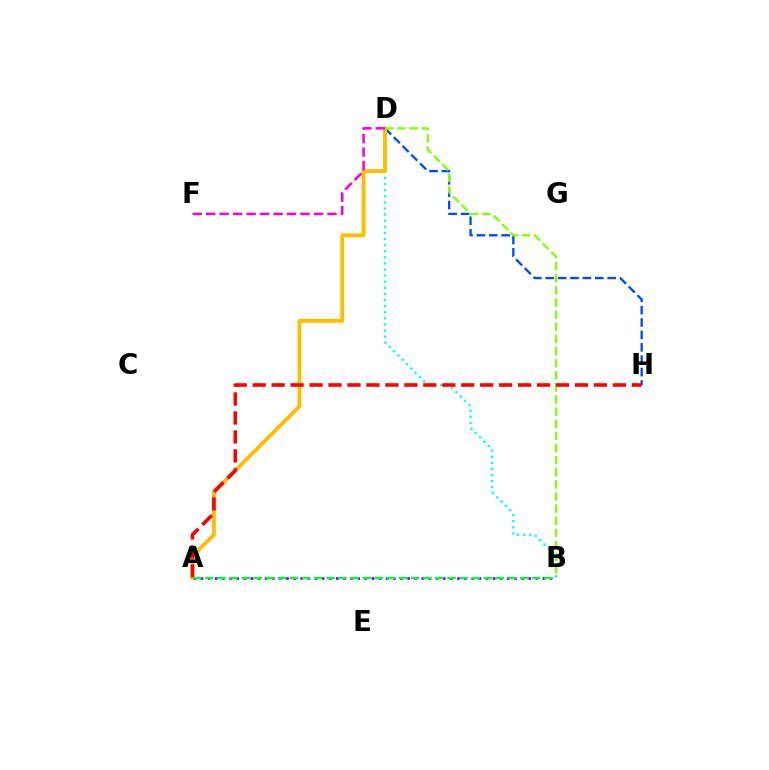{('B', 'D'): [{'color': '#00fff6', 'line_style': 'dotted', 'thickness': 1.66}, {'color': '#84ff00', 'line_style': 'dashed', 'thickness': 1.65}], ('D', 'H'): [{'color': '#004bff', 'line_style': 'dashed', 'thickness': 1.68}], ('A', 'D'): [{'color': '#ffbd00', 'line_style': 'solid', 'thickness': 2.79}], ('D', 'F'): [{'color': '#ff00cf', 'line_style': 'dashed', 'thickness': 1.83}], ('A', 'B'): [{'color': '#7200ff', 'line_style': 'dotted', 'thickness': 1.94}, {'color': '#00ff39', 'line_style': 'dashed', 'thickness': 1.64}], ('A', 'H'): [{'color': '#ff0000', 'line_style': 'dashed', 'thickness': 2.58}]}